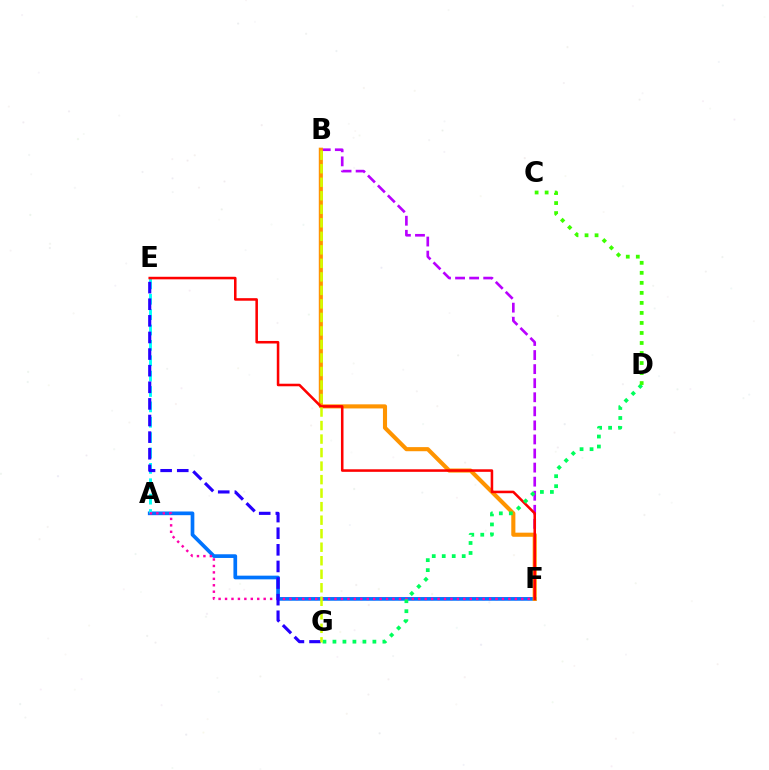{('A', 'F'): [{'color': '#0074ff', 'line_style': 'solid', 'thickness': 2.66}, {'color': '#ff00ac', 'line_style': 'dotted', 'thickness': 1.75}], ('A', 'E'): [{'color': '#00fff6', 'line_style': 'dashed', 'thickness': 2.09}], ('B', 'F'): [{'color': '#b900ff', 'line_style': 'dashed', 'thickness': 1.91}, {'color': '#ff9400', 'line_style': 'solid', 'thickness': 2.95}], ('E', 'F'): [{'color': '#ff0000', 'line_style': 'solid', 'thickness': 1.84}], ('D', 'G'): [{'color': '#00ff5c', 'line_style': 'dotted', 'thickness': 2.71}], ('E', 'G'): [{'color': '#2500ff', 'line_style': 'dashed', 'thickness': 2.26}], ('C', 'D'): [{'color': '#3dff00', 'line_style': 'dotted', 'thickness': 2.72}], ('B', 'G'): [{'color': '#d1ff00', 'line_style': 'dashed', 'thickness': 1.84}]}